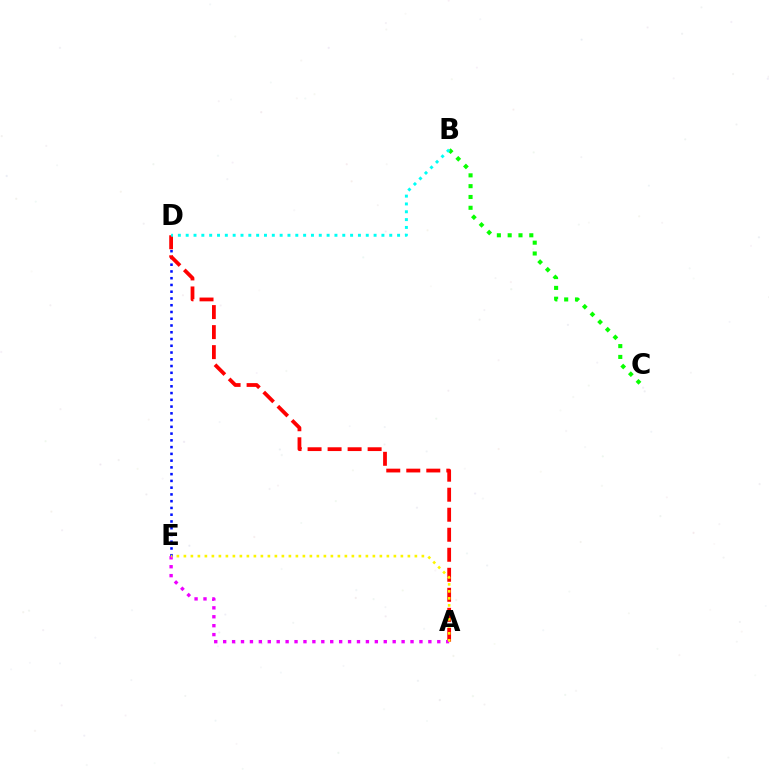{('D', 'E'): [{'color': '#0010ff', 'line_style': 'dotted', 'thickness': 1.84}], ('A', 'D'): [{'color': '#ff0000', 'line_style': 'dashed', 'thickness': 2.72}], ('B', 'C'): [{'color': '#08ff00', 'line_style': 'dotted', 'thickness': 2.94}], ('A', 'E'): [{'color': '#ee00ff', 'line_style': 'dotted', 'thickness': 2.42}, {'color': '#fcf500', 'line_style': 'dotted', 'thickness': 1.9}], ('B', 'D'): [{'color': '#00fff6', 'line_style': 'dotted', 'thickness': 2.13}]}